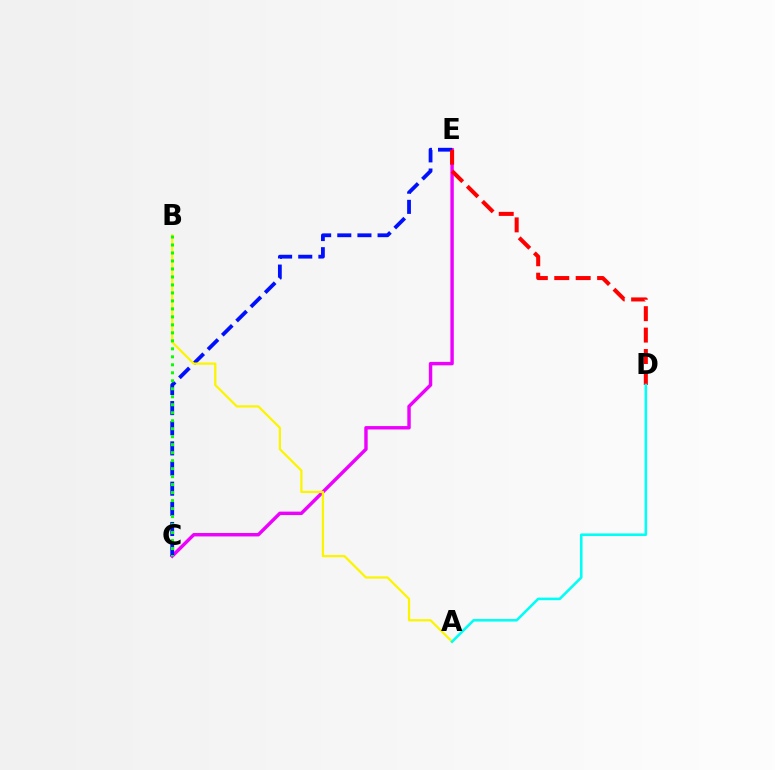{('C', 'E'): [{'color': '#ee00ff', 'line_style': 'solid', 'thickness': 2.46}, {'color': '#0010ff', 'line_style': 'dashed', 'thickness': 2.74}], ('D', 'E'): [{'color': '#ff0000', 'line_style': 'dashed', 'thickness': 2.91}], ('A', 'B'): [{'color': '#fcf500', 'line_style': 'solid', 'thickness': 1.62}], ('B', 'C'): [{'color': '#08ff00', 'line_style': 'dotted', 'thickness': 2.17}], ('A', 'D'): [{'color': '#00fff6', 'line_style': 'solid', 'thickness': 1.86}]}